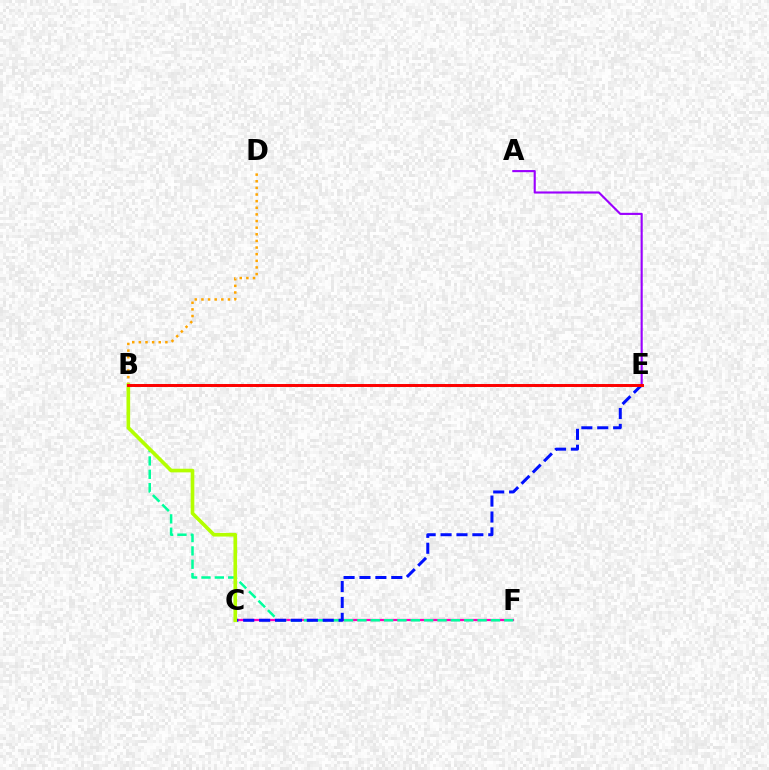{('B', 'E'): [{'color': '#00b5ff', 'line_style': 'dotted', 'thickness': 2.17}, {'color': '#08ff00', 'line_style': 'dotted', 'thickness': 2.05}, {'color': '#ff0000', 'line_style': 'solid', 'thickness': 2.12}], ('C', 'F'): [{'color': '#ff00bd', 'line_style': 'solid', 'thickness': 1.63}], ('B', 'F'): [{'color': '#00ff9d', 'line_style': 'dashed', 'thickness': 1.81}], ('B', 'D'): [{'color': '#ffa500', 'line_style': 'dotted', 'thickness': 1.8}], ('C', 'E'): [{'color': '#0010ff', 'line_style': 'dashed', 'thickness': 2.16}], ('A', 'E'): [{'color': '#9b00ff', 'line_style': 'solid', 'thickness': 1.53}], ('B', 'C'): [{'color': '#b3ff00', 'line_style': 'solid', 'thickness': 2.62}]}